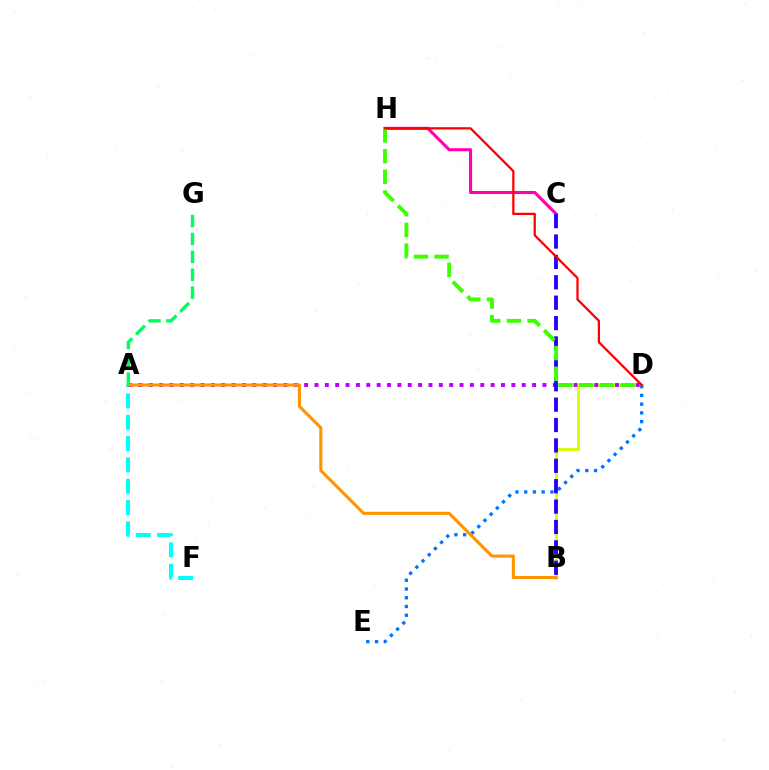{('B', 'D'): [{'color': '#d1ff00', 'line_style': 'solid', 'thickness': 2.05}], ('D', 'E'): [{'color': '#0074ff', 'line_style': 'dotted', 'thickness': 2.38}], ('A', 'F'): [{'color': '#00fff6', 'line_style': 'dashed', 'thickness': 2.9}], ('A', 'D'): [{'color': '#b900ff', 'line_style': 'dotted', 'thickness': 2.82}], ('C', 'H'): [{'color': '#ff00ac', 'line_style': 'solid', 'thickness': 2.21}], ('B', 'C'): [{'color': '#2500ff', 'line_style': 'dashed', 'thickness': 2.77}], ('D', 'H'): [{'color': '#3dff00', 'line_style': 'dashed', 'thickness': 2.81}, {'color': '#ff0000', 'line_style': 'solid', 'thickness': 1.63}], ('A', 'B'): [{'color': '#ff9400', 'line_style': 'solid', 'thickness': 2.21}], ('A', 'G'): [{'color': '#00ff5c', 'line_style': 'dashed', 'thickness': 2.43}]}